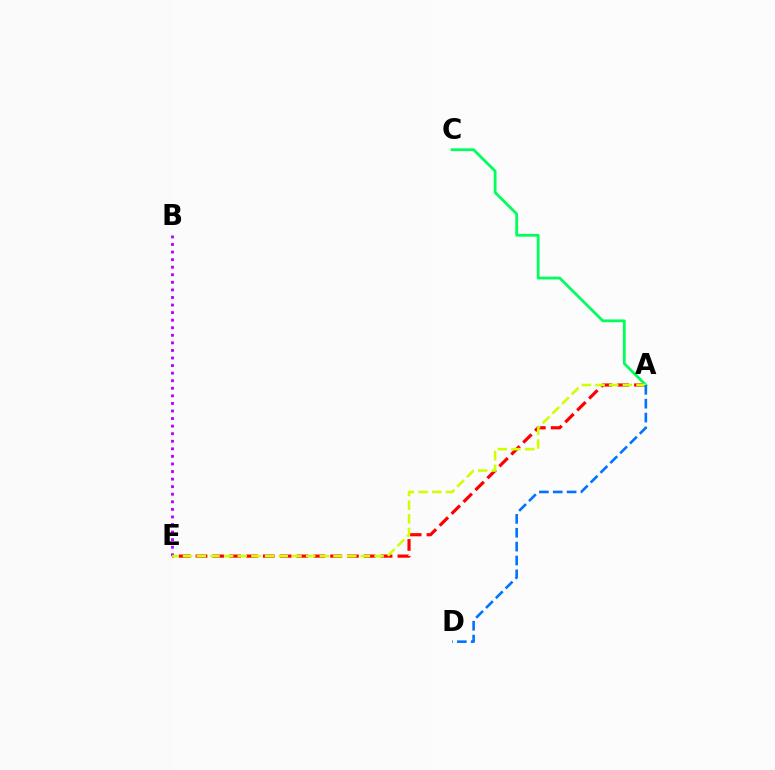{('A', 'E'): [{'color': '#ff0000', 'line_style': 'dashed', 'thickness': 2.29}, {'color': '#d1ff00', 'line_style': 'dashed', 'thickness': 1.86}], ('A', 'C'): [{'color': '#00ff5c', 'line_style': 'solid', 'thickness': 2.01}], ('B', 'E'): [{'color': '#b900ff', 'line_style': 'dotted', 'thickness': 2.06}], ('A', 'D'): [{'color': '#0074ff', 'line_style': 'dashed', 'thickness': 1.88}]}